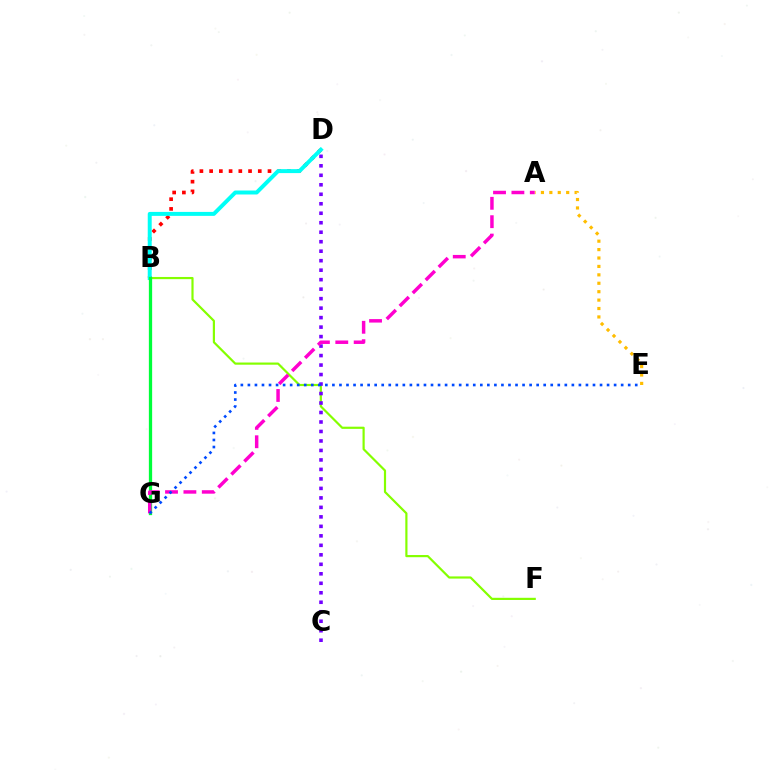{('B', 'F'): [{'color': '#84ff00', 'line_style': 'solid', 'thickness': 1.57}], ('C', 'D'): [{'color': '#7200ff', 'line_style': 'dotted', 'thickness': 2.58}], ('B', 'D'): [{'color': '#ff0000', 'line_style': 'dotted', 'thickness': 2.64}, {'color': '#00fff6', 'line_style': 'solid', 'thickness': 2.85}], ('B', 'G'): [{'color': '#00ff39', 'line_style': 'solid', 'thickness': 2.36}], ('A', 'E'): [{'color': '#ffbd00', 'line_style': 'dotted', 'thickness': 2.29}], ('A', 'G'): [{'color': '#ff00cf', 'line_style': 'dashed', 'thickness': 2.5}], ('E', 'G'): [{'color': '#004bff', 'line_style': 'dotted', 'thickness': 1.91}]}